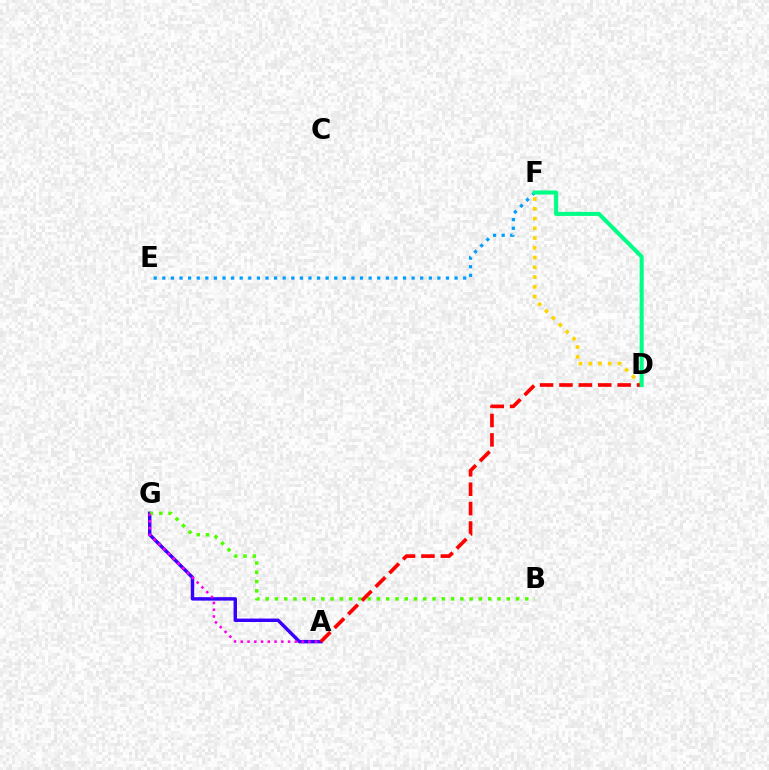{('D', 'F'): [{'color': '#ffd500', 'line_style': 'dotted', 'thickness': 2.65}, {'color': '#00ff86', 'line_style': 'solid', 'thickness': 2.92}], ('A', 'G'): [{'color': '#3700ff', 'line_style': 'solid', 'thickness': 2.48}, {'color': '#ff00ed', 'line_style': 'dotted', 'thickness': 1.84}], ('E', 'F'): [{'color': '#009eff', 'line_style': 'dotted', 'thickness': 2.34}], ('B', 'G'): [{'color': '#4fff00', 'line_style': 'dotted', 'thickness': 2.52}], ('A', 'D'): [{'color': '#ff0000', 'line_style': 'dashed', 'thickness': 2.63}]}